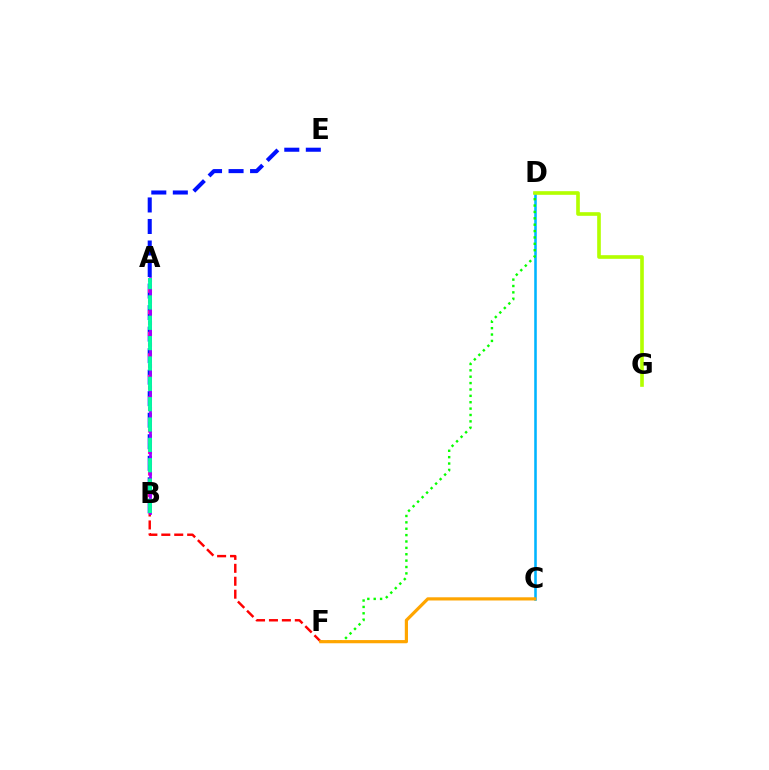{('C', 'D'): [{'color': '#00b5ff', 'line_style': 'solid', 'thickness': 1.85}], ('B', 'E'): [{'color': '#0010ff', 'line_style': 'dashed', 'thickness': 2.92}], ('B', 'F'): [{'color': '#ff0000', 'line_style': 'dashed', 'thickness': 1.76}], ('A', 'B'): [{'color': '#ff00bd', 'line_style': 'dotted', 'thickness': 2.92}, {'color': '#9b00ff', 'line_style': 'solid', 'thickness': 1.98}, {'color': '#00ff9d', 'line_style': 'dashed', 'thickness': 2.76}], ('D', 'F'): [{'color': '#08ff00', 'line_style': 'dotted', 'thickness': 1.73}], ('D', 'G'): [{'color': '#b3ff00', 'line_style': 'solid', 'thickness': 2.62}], ('C', 'F'): [{'color': '#ffa500', 'line_style': 'solid', 'thickness': 2.3}]}